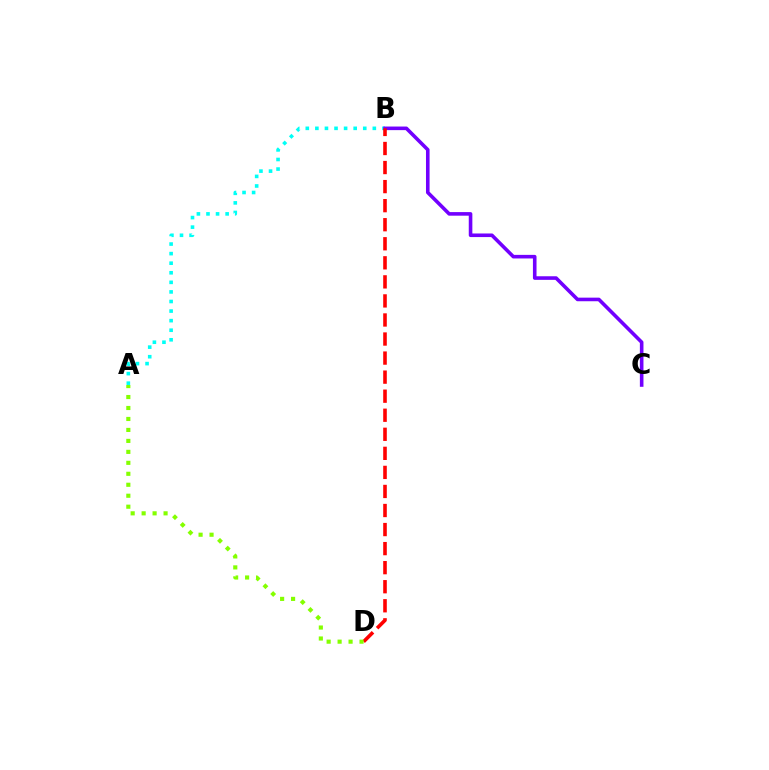{('A', 'B'): [{'color': '#00fff6', 'line_style': 'dotted', 'thickness': 2.6}], ('B', 'C'): [{'color': '#7200ff', 'line_style': 'solid', 'thickness': 2.59}], ('B', 'D'): [{'color': '#ff0000', 'line_style': 'dashed', 'thickness': 2.59}], ('A', 'D'): [{'color': '#84ff00', 'line_style': 'dotted', 'thickness': 2.98}]}